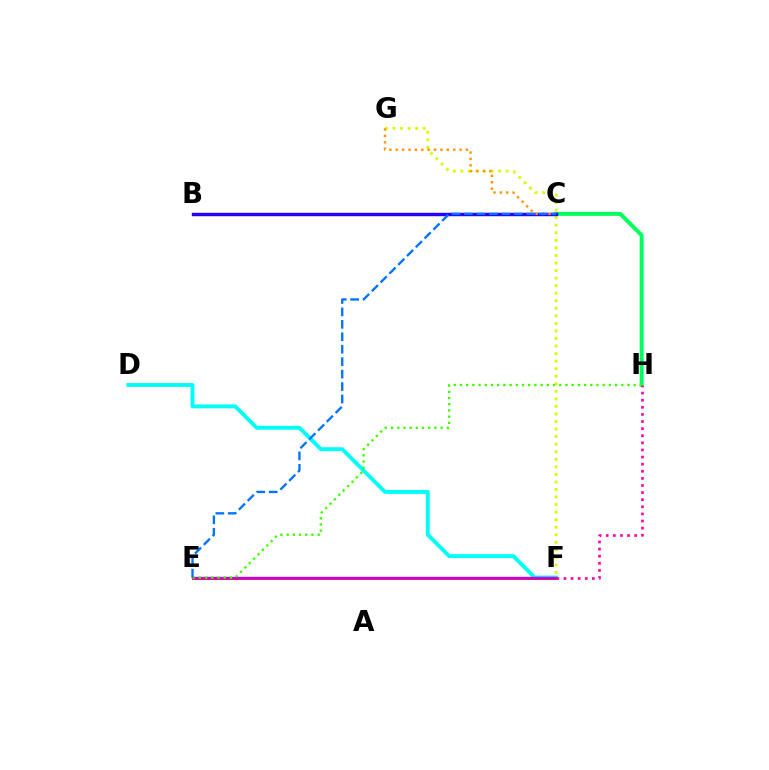{('D', 'F'): [{'color': '#00fff6', 'line_style': 'solid', 'thickness': 2.8}], ('C', 'H'): [{'color': '#00ff5c', 'line_style': 'solid', 'thickness': 2.86}], ('F', 'G'): [{'color': '#d1ff00', 'line_style': 'dotted', 'thickness': 2.05}], ('E', 'F'): [{'color': '#ff0000', 'line_style': 'solid', 'thickness': 1.97}, {'color': '#b900ff', 'line_style': 'solid', 'thickness': 1.69}], ('B', 'C'): [{'color': '#2500ff', 'line_style': 'solid', 'thickness': 2.46}], ('F', 'H'): [{'color': '#ff00ac', 'line_style': 'dotted', 'thickness': 1.93}], ('E', 'H'): [{'color': '#3dff00', 'line_style': 'dotted', 'thickness': 1.69}], ('C', 'G'): [{'color': '#ff9400', 'line_style': 'dotted', 'thickness': 1.74}], ('C', 'E'): [{'color': '#0074ff', 'line_style': 'dashed', 'thickness': 1.69}]}